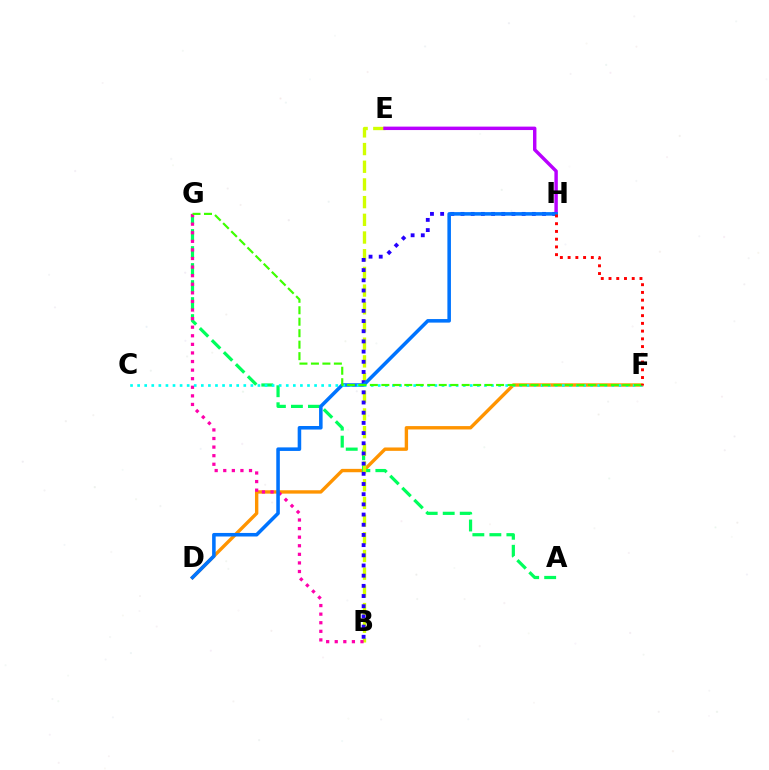{('D', 'F'): [{'color': '#ff9400', 'line_style': 'solid', 'thickness': 2.43}], ('A', 'G'): [{'color': '#00ff5c', 'line_style': 'dashed', 'thickness': 2.31}], ('B', 'E'): [{'color': '#d1ff00', 'line_style': 'dashed', 'thickness': 2.4}], ('B', 'G'): [{'color': '#ff00ac', 'line_style': 'dotted', 'thickness': 2.33}], ('E', 'H'): [{'color': '#b900ff', 'line_style': 'solid', 'thickness': 2.47}], ('B', 'H'): [{'color': '#2500ff', 'line_style': 'dotted', 'thickness': 2.77}], ('D', 'H'): [{'color': '#0074ff', 'line_style': 'solid', 'thickness': 2.56}], ('C', 'F'): [{'color': '#00fff6', 'line_style': 'dotted', 'thickness': 1.92}], ('F', 'G'): [{'color': '#3dff00', 'line_style': 'dashed', 'thickness': 1.56}], ('F', 'H'): [{'color': '#ff0000', 'line_style': 'dotted', 'thickness': 2.1}]}